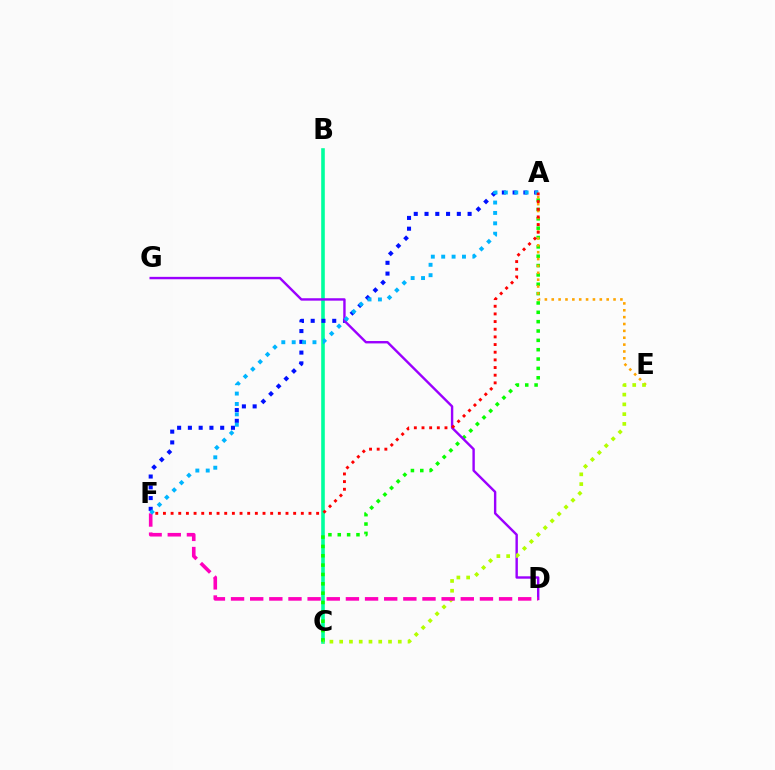{('B', 'C'): [{'color': '#00ff9d', 'line_style': 'solid', 'thickness': 2.59}], ('A', 'C'): [{'color': '#08ff00', 'line_style': 'dotted', 'thickness': 2.54}], ('A', 'E'): [{'color': '#ffa500', 'line_style': 'dotted', 'thickness': 1.87}], ('A', 'F'): [{'color': '#0010ff', 'line_style': 'dotted', 'thickness': 2.93}, {'color': '#00b5ff', 'line_style': 'dotted', 'thickness': 2.82}, {'color': '#ff0000', 'line_style': 'dotted', 'thickness': 2.08}], ('D', 'G'): [{'color': '#9b00ff', 'line_style': 'solid', 'thickness': 1.73}], ('C', 'E'): [{'color': '#b3ff00', 'line_style': 'dotted', 'thickness': 2.65}], ('D', 'F'): [{'color': '#ff00bd', 'line_style': 'dashed', 'thickness': 2.6}]}